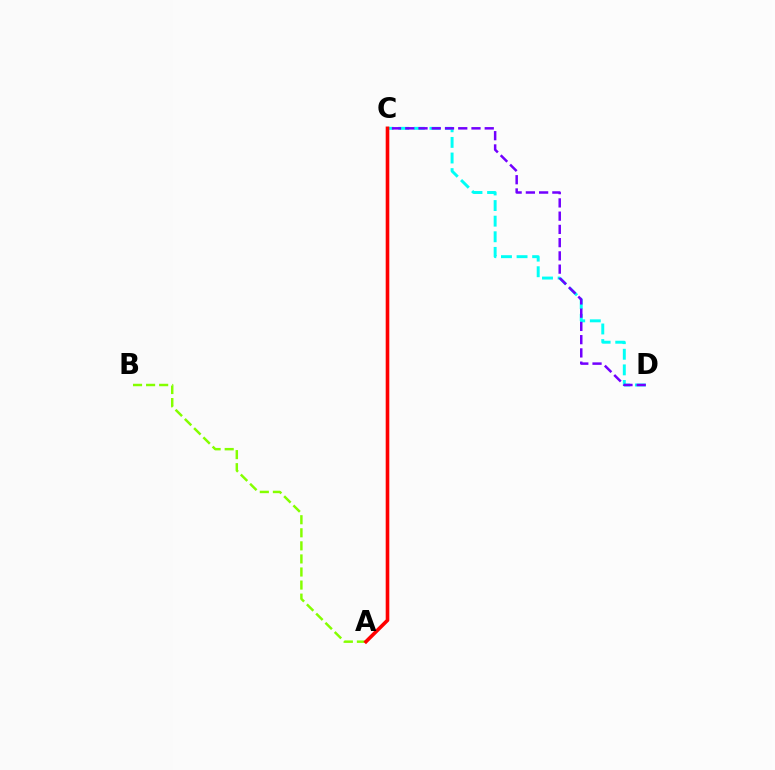{('C', 'D'): [{'color': '#00fff6', 'line_style': 'dashed', 'thickness': 2.12}, {'color': '#7200ff', 'line_style': 'dashed', 'thickness': 1.8}], ('A', 'B'): [{'color': '#84ff00', 'line_style': 'dashed', 'thickness': 1.78}], ('A', 'C'): [{'color': '#ff0000', 'line_style': 'solid', 'thickness': 2.6}]}